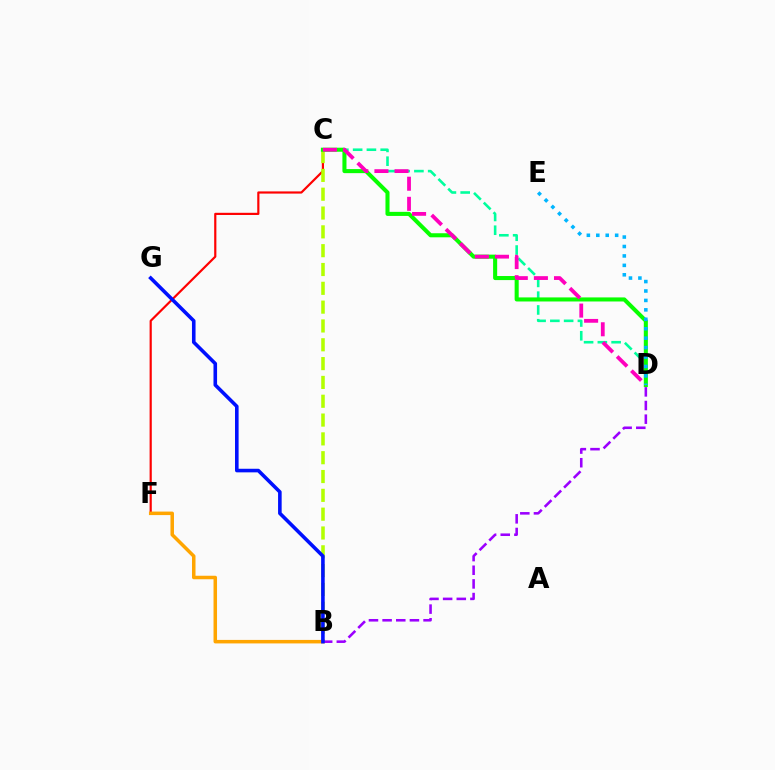{('C', 'D'): [{'color': '#00ff9d', 'line_style': 'dashed', 'thickness': 1.87}, {'color': '#08ff00', 'line_style': 'solid', 'thickness': 2.93}, {'color': '#ff00bd', 'line_style': 'dashed', 'thickness': 2.73}], ('C', 'F'): [{'color': '#ff0000', 'line_style': 'solid', 'thickness': 1.57}], ('B', 'C'): [{'color': '#b3ff00', 'line_style': 'dashed', 'thickness': 2.56}], ('D', 'E'): [{'color': '#00b5ff', 'line_style': 'dotted', 'thickness': 2.56}], ('B', 'F'): [{'color': '#ffa500', 'line_style': 'solid', 'thickness': 2.53}], ('B', 'D'): [{'color': '#9b00ff', 'line_style': 'dashed', 'thickness': 1.85}], ('B', 'G'): [{'color': '#0010ff', 'line_style': 'solid', 'thickness': 2.58}]}